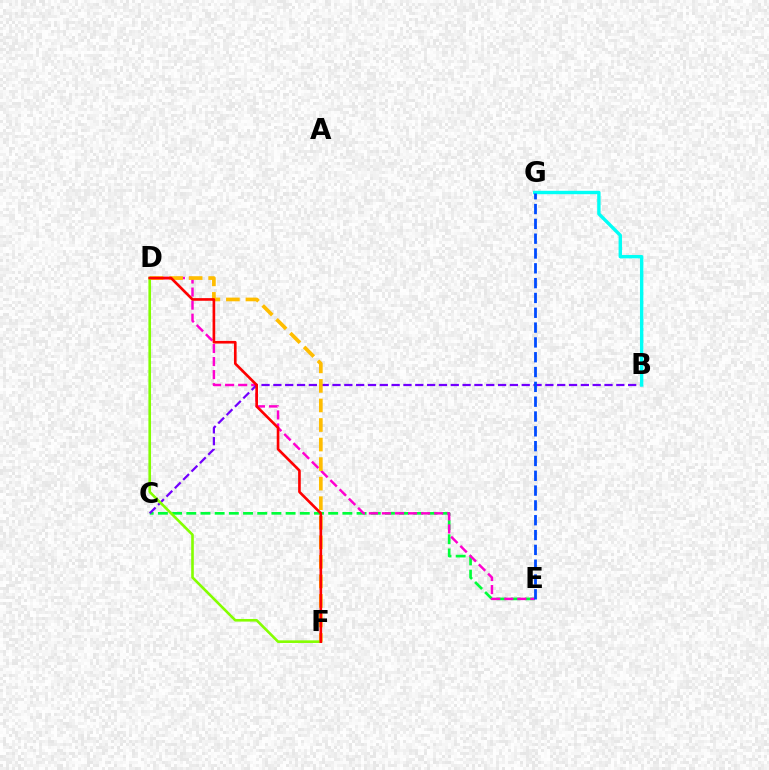{('C', 'E'): [{'color': '#00ff39', 'line_style': 'dashed', 'thickness': 1.93}], ('D', 'E'): [{'color': '#ff00cf', 'line_style': 'dashed', 'thickness': 1.77}], ('B', 'C'): [{'color': '#7200ff', 'line_style': 'dashed', 'thickness': 1.61}], ('D', 'F'): [{'color': '#ffbd00', 'line_style': 'dashed', 'thickness': 2.66}, {'color': '#84ff00', 'line_style': 'solid', 'thickness': 1.89}, {'color': '#ff0000', 'line_style': 'solid', 'thickness': 1.91}], ('B', 'G'): [{'color': '#00fff6', 'line_style': 'solid', 'thickness': 2.44}], ('E', 'G'): [{'color': '#004bff', 'line_style': 'dashed', 'thickness': 2.01}]}